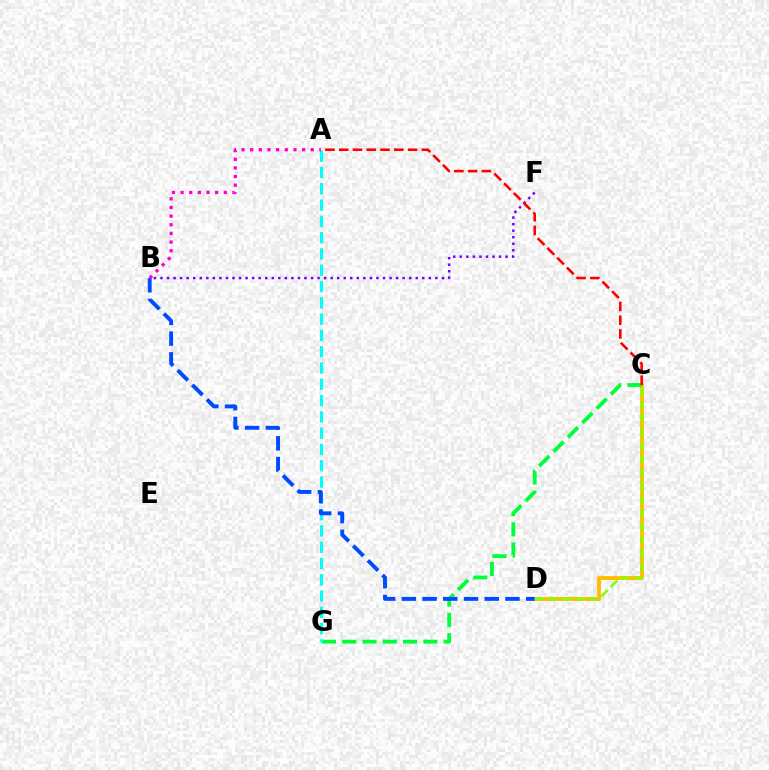{('C', 'D'): [{'color': '#ffbd00', 'line_style': 'solid', 'thickness': 2.76}, {'color': '#84ff00', 'line_style': 'dashed', 'thickness': 1.83}], ('C', 'G'): [{'color': '#00ff39', 'line_style': 'dashed', 'thickness': 2.76}], ('B', 'F'): [{'color': '#7200ff', 'line_style': 'dotted', 'thickness': 1.78}], ('A', 'G'): [{'color': '#00fff6', 'line_style': 'dashed', 'thickness': 2.21}], ('B', 'D'): [{'color': '#004bff', 'line_style': 'dashed', 'thickness': 2.82}], ('A', 'C'): [{'color': '#ff0000', 'line_style': 'dashed', 'thickness': 1.87}], ('A', 'B'): [{'color': '#ff00cf', 'line_style': 'dotted', 'thickness': 2.35}]}